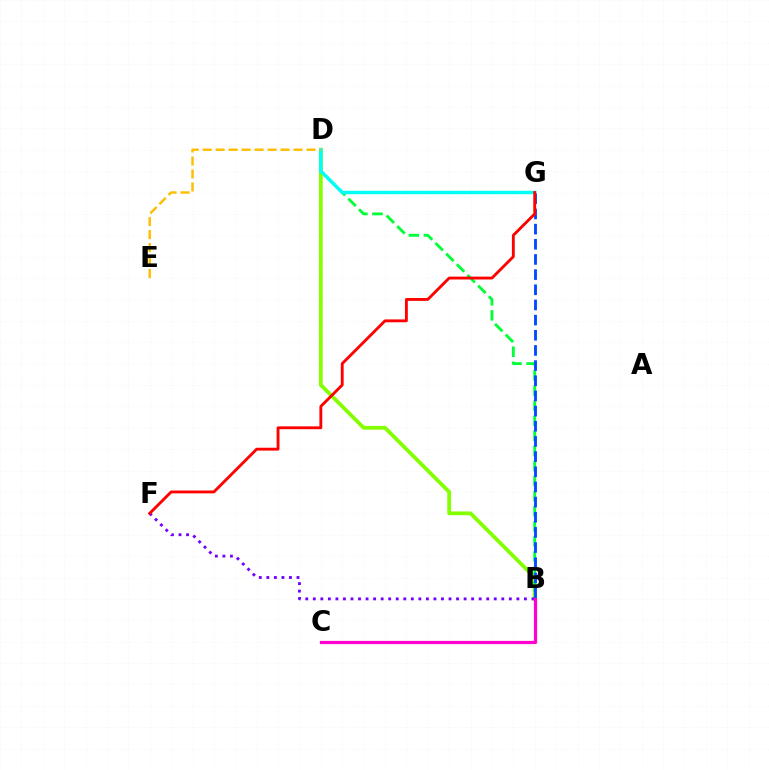{('B', 'D'): [{'color': '#84ff00', 'line_style': 'solid', 'thickness': 2.73}, {'color': '#00ff39', 'line_style': 'dashed', 'thickness': 2.05}], ('D', 'G'): [{'color': '#00fff6', 'line_style': 'solid', 'thickness': 2.46}], ('D', 'E'): [{'color': '#ffbd00', 'line_style': 'dashed', 'thickness': 1.76}], ('B', 'F'): [{'color': '#7200ff', 'line_style': 'dotted', 'thickness': 2.05}], ('B', 'G'): [{'color': '#004bff', 'line_style': 'dashed', 'thickness': 2.06}], ('B', 'C'): [{'color': '#ff00cf', 'line_style': 'solid', 'thickness': 2.31}], ('F', 'G'): [{'color': '#ff0000', 'line_style': 'solid', 'thickness': 2.06}]}